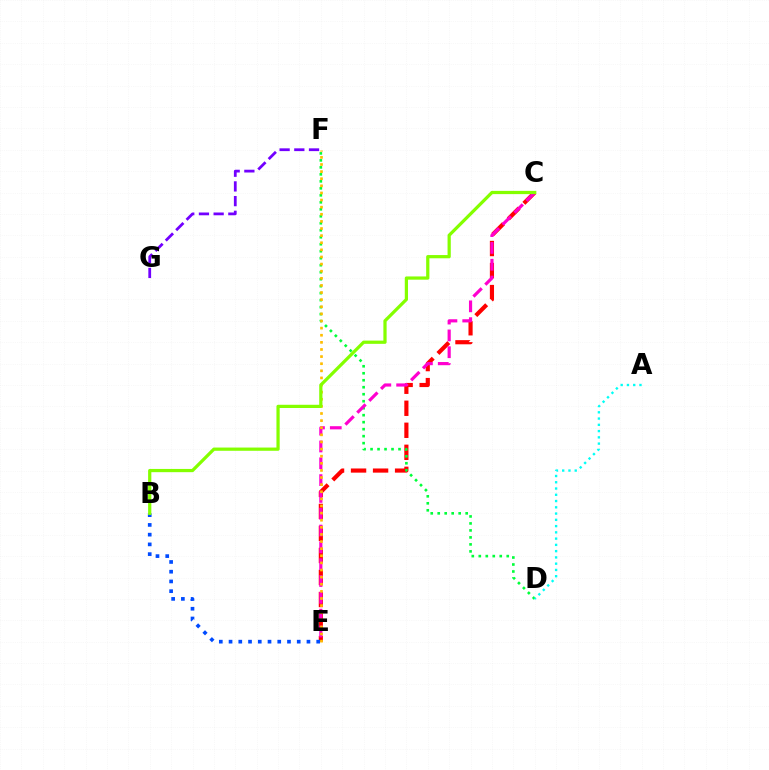{('C', 'E'): [{'color': '#ff0000', 'line_style': 'dashed', 'thickness': 2.99}, {'color': '#ff00cf', 'line_style': 'dashed', 'thickness': 2.28}], ('D', 'F'): [{'color': '#00ff39', 'line_style': 'dotted', 'thickness': 1.9}], ('B', 'E'): [{'color': '#004bff', 'line_style': 'dotted', 'thickness': 2.65}], ('F', 'G'): [{'color': '#7200ff', 'line_style': 'dashed', 'thickness': 2.0}], ('E', 'F'): [{'color': '#ffbd00', 'line_style': 'dotted', 'thickness': 1.93}], ('A', 'D'): [{'color': '#00fff6', 'line_style': 'dotted', 'thickness': 1.7}], ('B', 'C'): [{'color': '#84ff00', 'line_style': 'solid', 'thickness': 2.33}]}